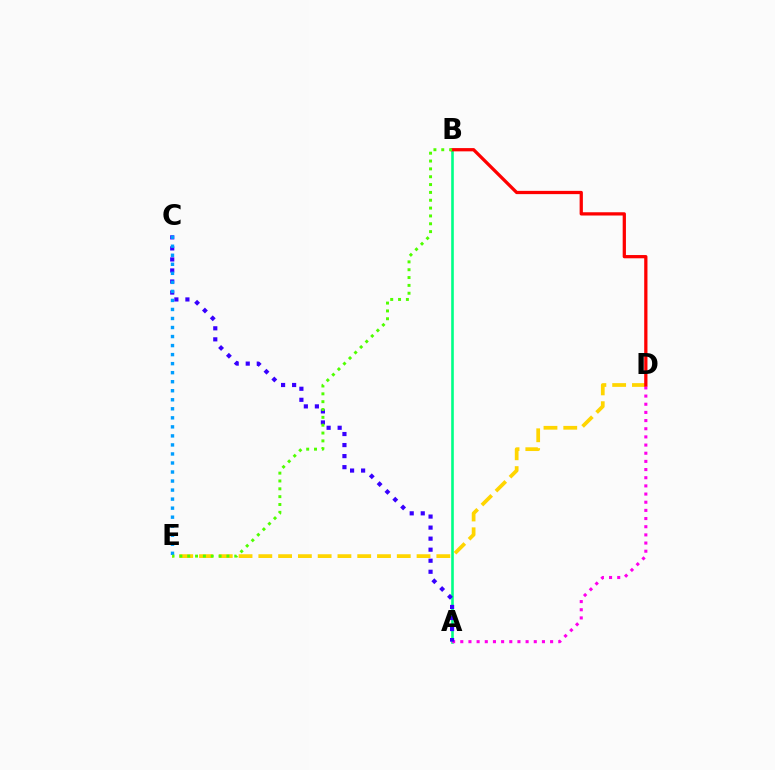{('D', 'E'): [{'color': '#ffd500', 'line_style': 'dashed', 'thickness': 2.69}], ('A', 'B'): [{'color': '#00ff86', 'line_style': 'solid', 'thickness': 1.89}], ('A', 'D'): [{'color': '#ff00ed', 'line_style': 'dotted', 'thickness': 2.22}], ('B', 'D'): [{'color': '#ff0000', 'line_style': 'solid', 'thickness': 2.35}], ('A', 'C'): [{'color': '#3700ff', 'line_style': 'dotted', 'thickness': 3.0}], ('C', 'E'): [{'color': '#009eff', 'line_style': 'dotted', 'thickness': 2.45}], ('B', 'E'): [{'color': '#4fff00', 'line_style': 'dotted', 'thickness': 2.13}]}